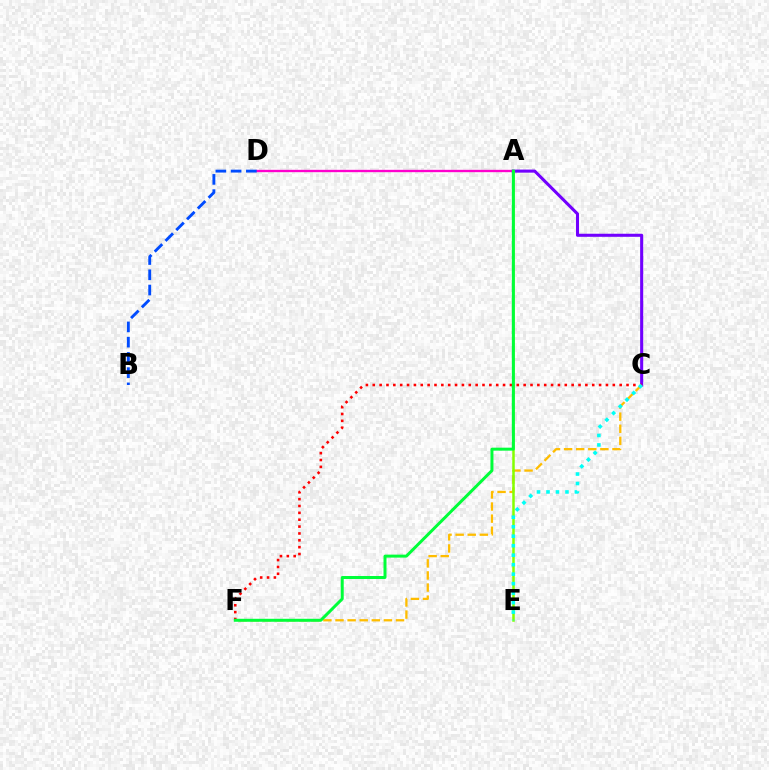{('A', 'D'): [{'color': '#ff00cf', 'line_style': 'solid', 'thickness': 1.69}], ('A', 'C'): [{'color': '#7200ff', 'line_style': 'solid', 'thickness': 2.21}], ('C', 'F'): [{'color': '#ffbd00', 'line_style': 'dashed', 'thickness': 1.64}, {'color': '#ff0000', 'line_style': 'dotted', 'thickness': 1.86}], ('A', 'E'): [{'color': '#84ff00', 'line_style': 'solid', 'thickness': 1.8}], ('C', 'E'): [{'color': '#00fff6', 'line_style': 'dotted', 'thickness': 2.58}], ('B', 'D'): [{'color': '#004bff', 'line_style': 'dashed', 'thickness': 2.07}], ('A', 'F'): [{'color': '#00ff39', 'line_style': 'solid', 'thickness': 2.15}]}